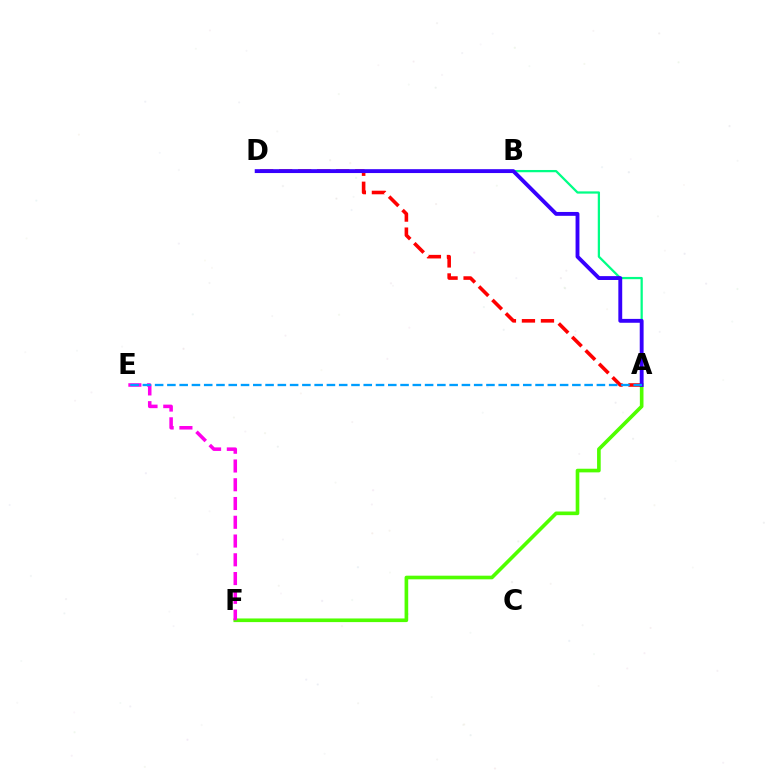{('A', 'F'): [{'color': '#4fff00', 'line_style': 'solid', 'thickness': 2.62}], ('B', 'D'): [{'color': '#ffd500', 'line_style': 'solid', 'thickness': 1.82}], ('A', 'B'): [{'color': '#00ff86', 'line_style': 'solid', 'thickness': 1.62}], ('A', 'D'): [{'color': '#ff0000', 'line_style': 'dashed', 'thickness': 2.58}, {'color': '#3700ff', 'line_style': 'solid', 'thickness': 2.79}], ('E', 'F'): [{'color': '#ff00ed', 'line_style': 'dashed', 'thickness': 2.55}], ('A', 'E'): [{'color': '#009eff', 'line_style': 'dashed', 'thickness': 1.67}]}